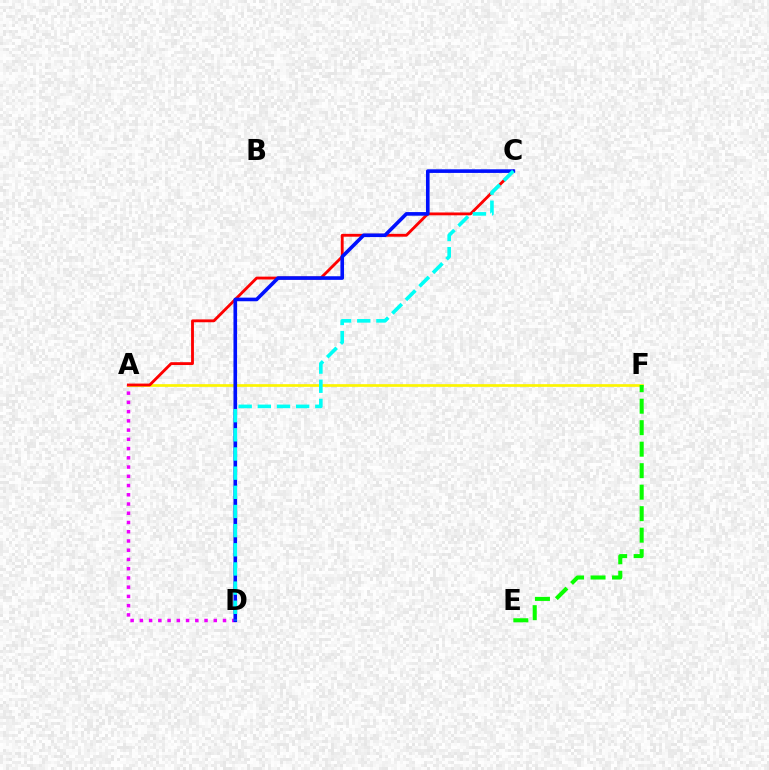{('A', 'F'): [{'color': '#fcf500', 'line_style': 'solid', 'thickness': 1.94}], ('A', 'C'): [{'color': '#ff0000', 'line_style': 'solid', 'thickness': 2.05}], ('A', 'D'): [{'color': '#ee00ff', 'line_style': 'dotted', 'thickness': 2.51}], ('C', 'D'): [{'color': '#0010ff', 'line_style': 'solid', 'thickness': 2.6}, {'color': '#00fff6', 'line_style': 'dashed', 'thickness': 2.6}], ('E', 'F'): [{'color': '#08ff00', 'line_style': 'dashed', 'thickness': 2.92}]}